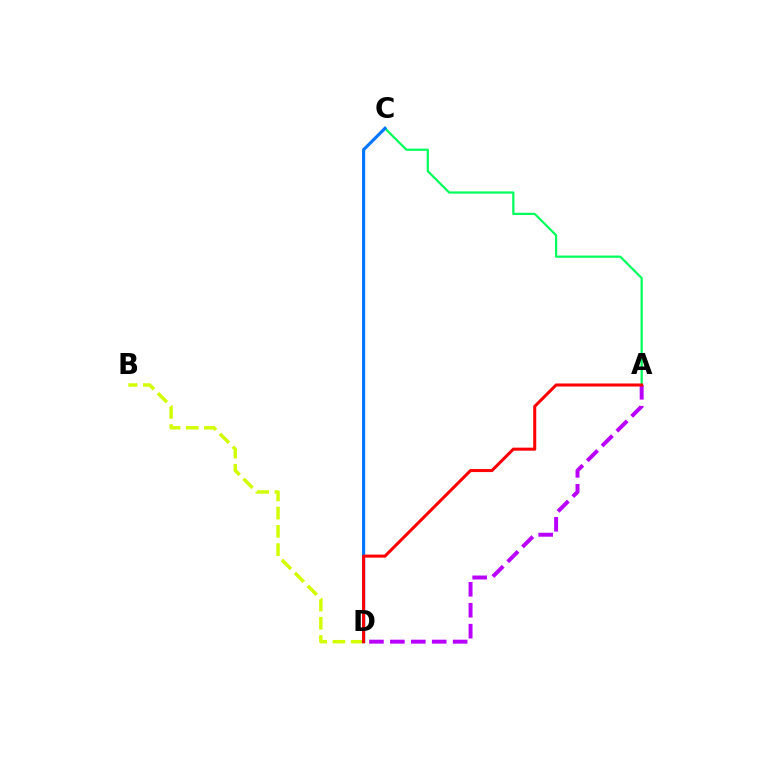{('A', 'C'): [{'color': '#00ff5c', 'line_style': 'solid', 'thickness': 1.6}], ('B', 'D'): [{'color': '#d1ff00', 'line_style': 'dashed', 'thickness': 2.48}], ('A', 'D'): [{'color': '#b900ff', 'line_style': 'dashed', 'thickness': 2.84}, {'color': '#ff0000', 'line_style': 'solid', 'thickness': 2.19}], ('C', 'D'): [{'color': '#0074ff', 'line_style': 'solid', 'thickness': 2.25}]}